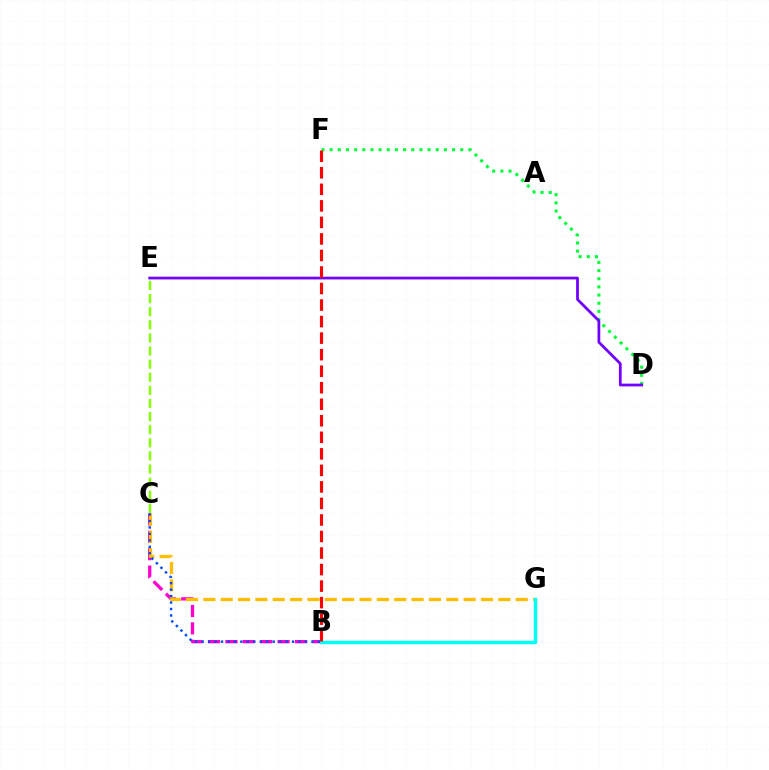{('B', 'C'): [{'color': '#ff00cf', 'line_style': 'dashed', 'thickness': 2.36}, {'color': '#004bff', 'line_style': 'dotted', 'thickness': 1.75}], ('C', 'G'): [{'color': '#ffbd00', 'line_style': 'dashed', 'thickness': 2.36}], ('D', 'F'): [{'color': '#00ff39', 'line_style': 'dotted', 'thickness': 2.22}], ('C', 'E'): [{'color': '#84ff00', 'line_style': 'dashed', 'thickness': 1.78}], ('B', 'G'): [{'color': '#00fff6', 'line_style': 'solid', 'thickness': 2.48}], ('D', 'E'): [{'color': '#7200ff', 'line_style': 'solid', 'thickness': 1.98}], ('B', 'F'): [{'color': '#ff0000', 'line_style': 'dashed', 'thickness': 2.25}]}